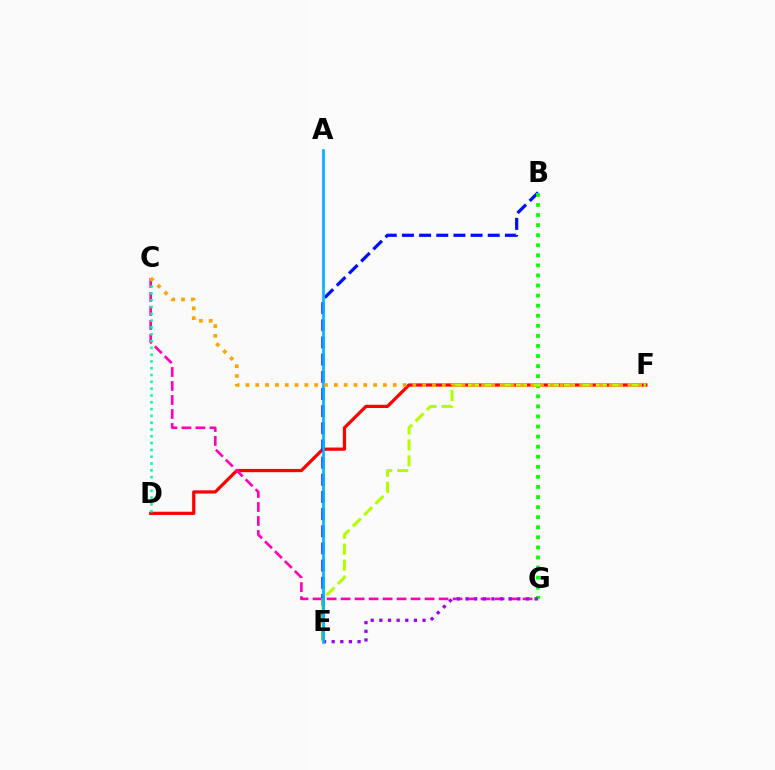{('D', 'F'): [{'color': '#ff0000', 'line_style': 'solid', 'thickness': 2.33}], ('C', 'G'): [{'color': '#ff00bd', 'line_style': 'dashed', 'thickness': 1.9}], ('B', 'E'): [{'color': '#0010ff', 'line_style': 'dashed', 'thickness': 2.33}], ('B', 'G'): [{'color': '#08ff00', 'line_style': 'dotted', 'thickness': 2.74}], ('C', 'D'): [{'color': '#00ff9d', 'line_style': 'dotted', 'thickness': 1.85}], ('E', 'G'): [{'color': '#9b00ff', 'line_style': 'dotted', 'thickness': 2.35}], ('E', 'F'): [{'color': '#b3ff00', 'line_style': 'dashed', 'thickness': 2.17}], ('A', 'E'): [{'color': '#00b5ff', 'line_style': 'solid', 'thickness': 1.94}], ('C', 'F'): [{'color': '#ffa500', 'line_style': 'dotted', 'thickness': 2.67}]}